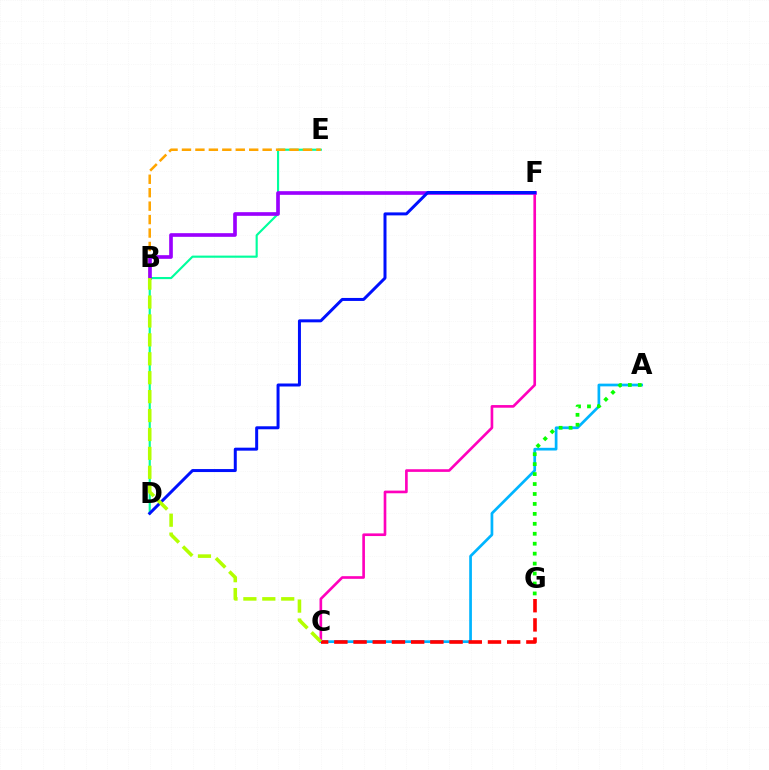{('C', 'F'): [{'color': '#ff00bd', 'line_style': 'solid', 'thickness': 1.91}], ('D', 'E'): [{'color': '#00ff9d', 'line_style': 'solid', 'thickness': 1.54}], ('A', 'C'): [{'color': '#00b5ff', 'line_style': 'solid', 'thickness': 1.96}], ('C', 'G'): [{'color': '#ff0000', 'line_style': 'dashed', 'thickness': 2.61}], ('A', 'G'): [{'color': '#08ff00', 'line_style': 'dotted', 'thickness': 2.7}], ('B', 'E'): [{'color': '#ffa500', 'line_style': 'dashed', 'thickness': 1.83}], ('B', 'F'): [{'color': '#9b00ff', 'line_style': 'solid', 'thickness': 2.63}], ('D', 'F'): [{'color': '#0010ff', 'line_style': 'solid', 'thickness': 2.15}], ('B', 'C'): [{'color': '#b3ff00', 'line_style': 'dashed', 'thickness': 2.57}]}